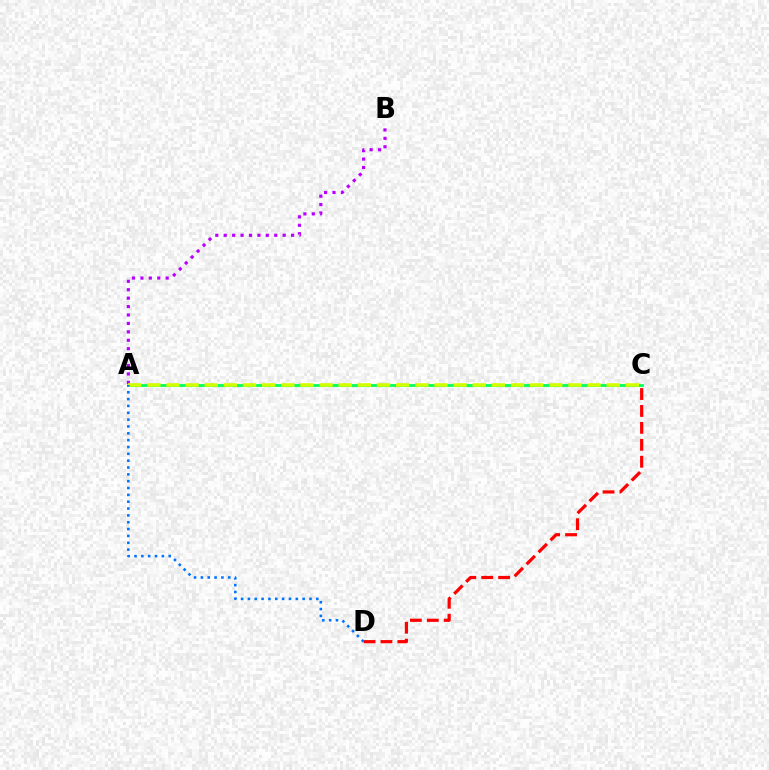{('A', 'B'): [{'color': '#b900ff', 'line_style': 'dotted', 'thickness': 2.29}], ('A', 'C'): [{'color': '#00ff5c', 'line_style': 'solid', 'thickness': 2.0}, {'color': '#d1ff00', 'line_style': 'dashed', 'thickness': 2.6}], ('C', 'D'): [{'color': '#ff0000', 'line_style': 'dashed', 'thickness': 2.3}], ('A', 'D'): [{'color': '#0074ff', 'line_style': 'dotted', 'thickness': 1.86}]}